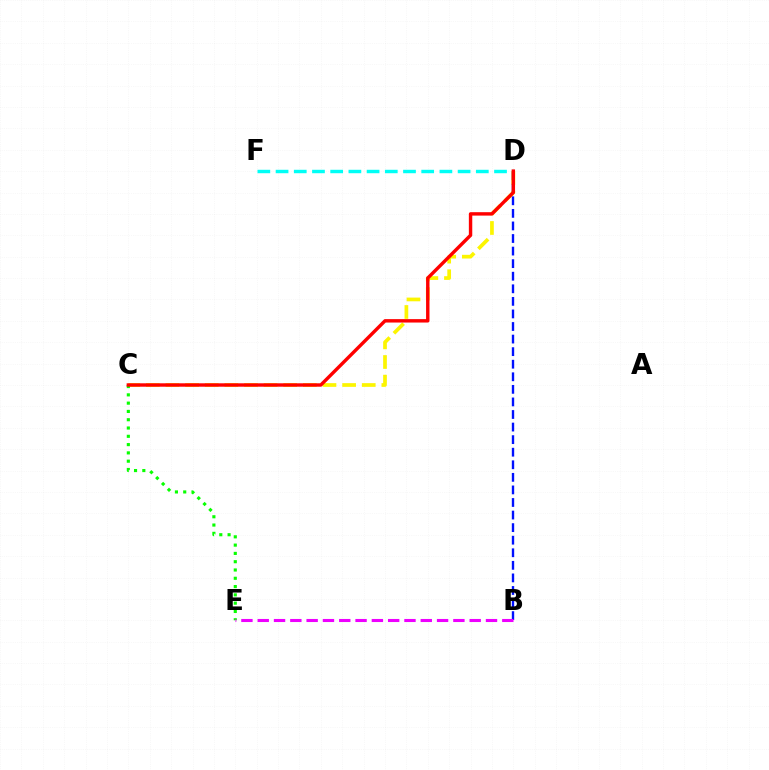{('C', 'D'): [{'color': '#fcf500', 'line_style': 'dashed', 'thickness': 2.67}, {'color': '#ff0000', 'line_style': 'solid', 'thickness': 2.46}], ('C', 'E'): [{'color': '#08ff00', 'line_style': 'dotted', 'thickness': 2.25}], ('B', 'D'): [{'color': '#0010ff', 'line_style': 'dashed', 'thickness': 1.71}], ('D', 'F'): [{'color': '#00fff6', 'line_style': 'dashed', 'thickness': 2.47}], ('B', 'E'): [{'color': '#ee00ff', 'line_style': 'dashed', 'thickness': 2.21}]}